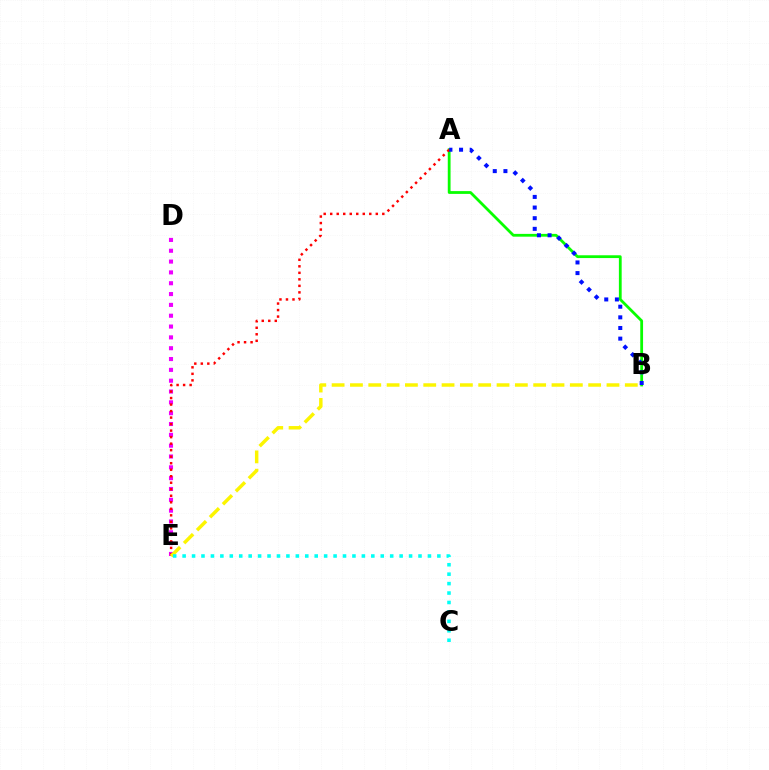{('D', 'E'): [{'color': '#ee00ff', 'line_style': 'dotted', 'thickness': 2.94}], ('A', 'B'): [{'color': '#08ff00', 'line_style': 'solid', 'thickness': 2.01}, {'color': '#0010ff', 'line_style': 'dotted', 'thickness': 2.89}], ('A', 'E'): [{'color': '#ff0000', 'line_style': 'dotted', 'thickness': 1.77}], ('B', 'E'): [{'color': '#fcf500', 'line_style': 'dashed', 'thickness': 2.49}], ('C', 'E'): [{'color': '#00fff6', 'line_style': 'dotted', 'thickness': 2.56}]}